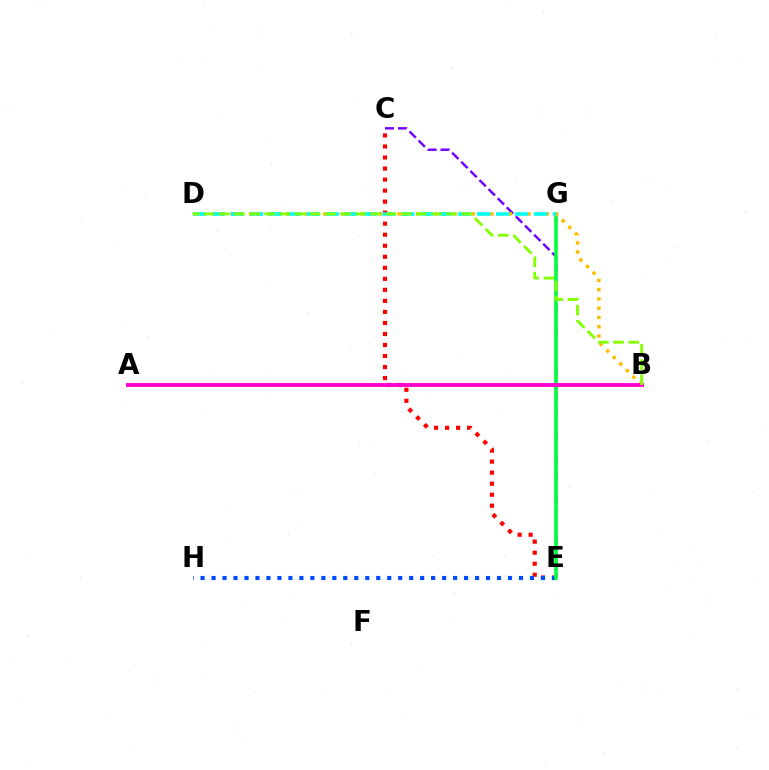{('C', 'E'): [{'color': '#7200ff', 'line_style': 'dashed', 'thickness': 1.75}, {'color': '#ff0000', 'line_style': 'dotted', 'thickness': 3.0}], ('E', 'H'): [{'color': '#004bff', 'line_style': 'dotted', 'thickness': 2.98}], ('E', 'G'): [{'color': '#00ff39', 'line_style': 'solid', 'thickness': 2.57}], ('B', 'D'): [{'color': '#ffbd00', 'line_style': 'dotted', 'thickness': 2.52}, {'color': '#84ff00', 'line_style': 'dashed', 'thickness': 2.06}], ('D', 'G'): [{'color': '#00fff6', 'line_style': 'dashed', 'thickness': 2.57}], ('A', 'B'): [{'color': '#ff00cf', 'line_style': 'solid', 'thickness': 2.79}]}